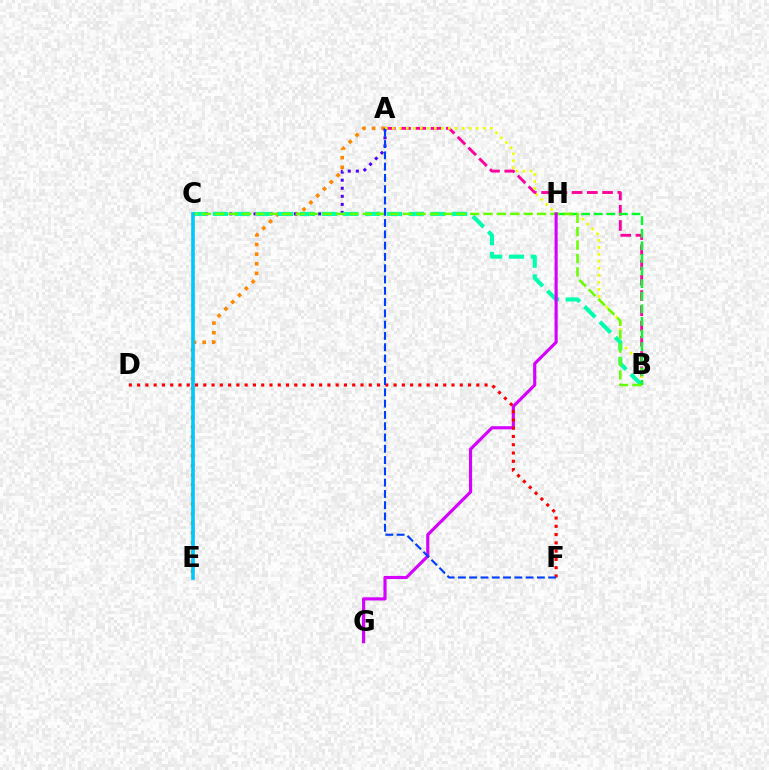{('A', 'B'): [{'color': '#ff00a0', 'line_style': 'dashed', 'thickness': 2.07}, {'color': '#eeff00', 'line_style': 'dotted', 'thickness': 1.9}], ('A', 'E'): [{'color': '#ff8800', 'line_style': 'dotted', 'thickness': 2.62}], ('A', 'C'): [{'color': '#4f00ff', 'line_style': 'dotted', 'thickness': 2.19}], ('B', 'C'): [{'color': '#00ffaf', 'line_style': 'dashed', 'thickness': 2.96}, {'color': '#66ff00', 'line_style': 'dashed', 'thickness': 1.82}], ('B', 'H'): [{'color': '#00ff27', 'line_style': 'dashed', 'thickness': 1.71}], ('G', 'H'): [{'color': '#d600ff', 'line_style': 'solid', 'thickness': 2.27}], ('D', 'F'): [{'color': '#ff0000', 'line_style': 'dotted', 'thickness': 2.25}], ('A', 'F'): [{'color': '#003fff', 'line_style': 'dashed', 'thickness': 1.53}], ('C', 'E'): [{'color': '#00c7ff', 'line_style': 'solid', 'thickness': 2.62}]}